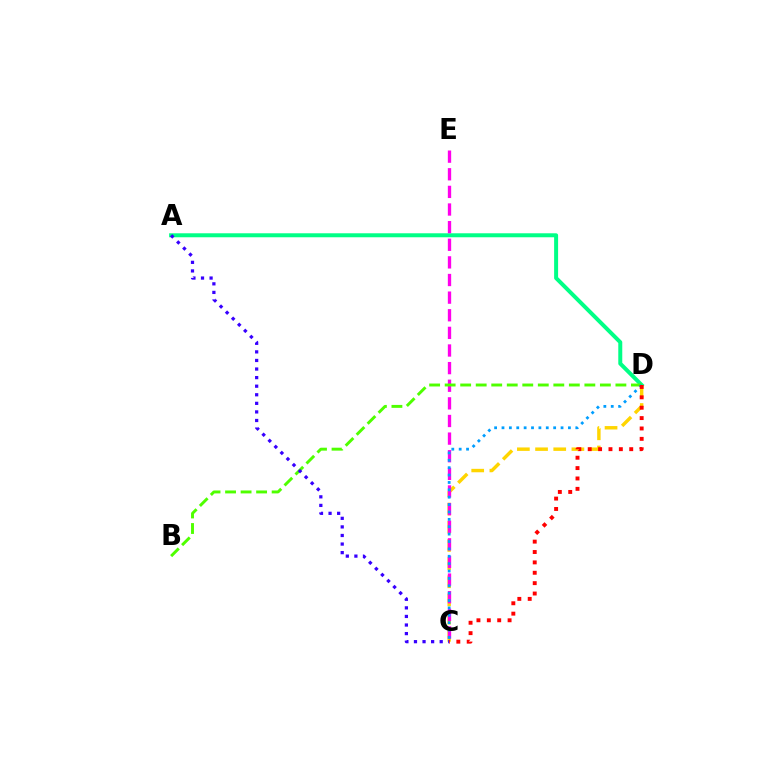{('A', 'D'): [{'color': '#00ff86', 'line_style': 'solid', 'thickness': 2.87}], ('C', 'D'): [{'color': '#ffd500', 'line_style': 'dashed', 'thickness': 2.47}, {'color': '#009eff', 'line_style': 'dotted', 'thickness': 2.01}, {'color': '#ff0000', 'line_style': 'dotted', 'thickness': 2.82}], ('C', 'E'): [{'color': '#ff00ed', 'line_style': 'dashed', 'thickness': 2.39}], ('B', 'D'): [{'color': '#4fff00', 'line_style': 'dashed', 'thickness': 2.11}], ('A', 'C'): [{'color': '#3700ff', 'line_style': 'dotted', 'thickness': 2.33}]}